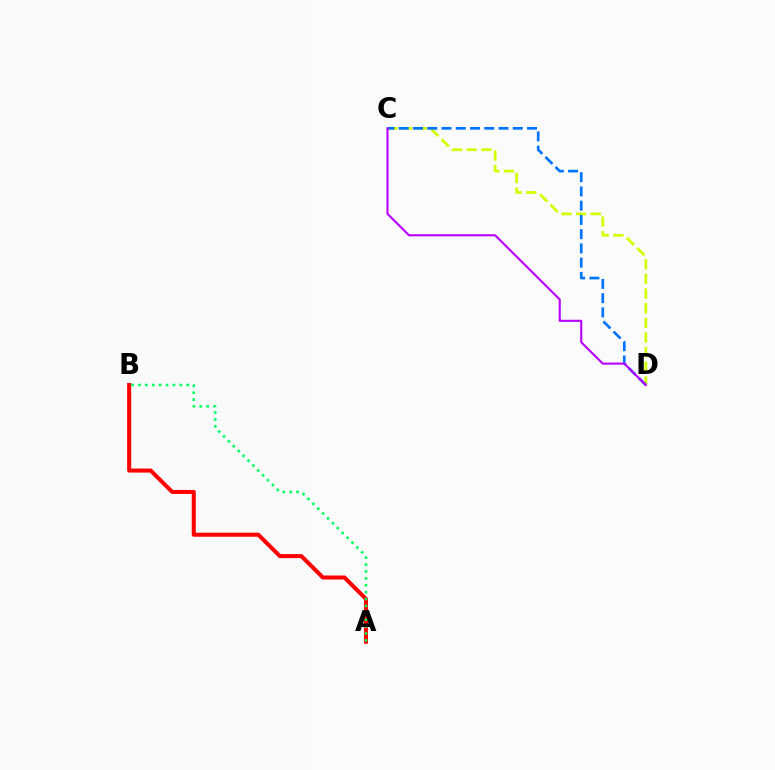{('A', 'B'): [{'color': '#ff0000', 'line_style': 'solid', 'thickness': 2.91}, {'color': '#00ff5c', 'line_style': 'dotted', 'thickness': 1.87}], ('C', 'D'): [{'color': '#d1ff00', 'line_style': 'dashed', 'thickness': 1.99}, {'color': '#0074ff', 'line_style': 'dashed', 'thickness': 1.94}, {'color': '#b900ff', 'line_style': 'solid', 'thickness': 1.52}]}